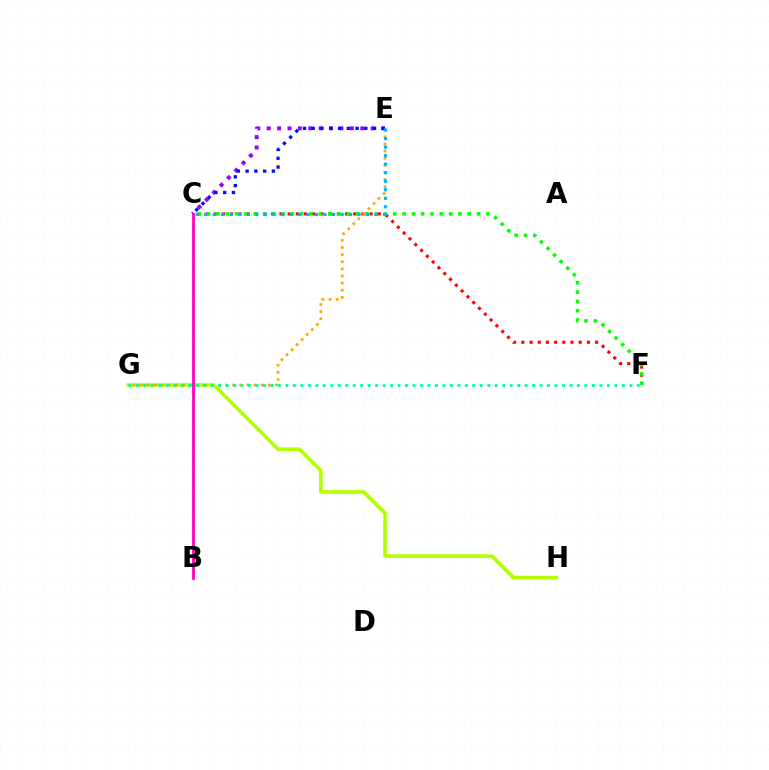{('C', 'F'): [{'color': '#ff0000', 'line_style': 'dotted', 'thickness': 2.23}, {'color': '#08ff00', 'line_style': 'dotted', 'thickness': 2.53}], ('C', 'E'): [{'color': '#9b00ff', 'line_style': 'dotted', 'thickness': 2.82}, {'color': '#0010ff', 'line_style': 'dotted', 'thickness': 2.38}, {'color': '#00b5ff', 'line_style': 'dotted', 'thickness': 2.32}], ('G', 'H'): [{'color': '#b3ff00', 'line_style': 'solid', 'thickness': 2.58}], ('E', 'G'): [{'color': '#ffa500', 'line_style': 'dotted', 'thickness': 1.94}], ('B', 'C'): [{'color': '#ff00bd', 'line_style': 'solid', 'thickness': 1.99}], ('F', 'G'): [{'color': '#00ff9d', 'line_style': 'dotted', 'thickness': 2.03}]}